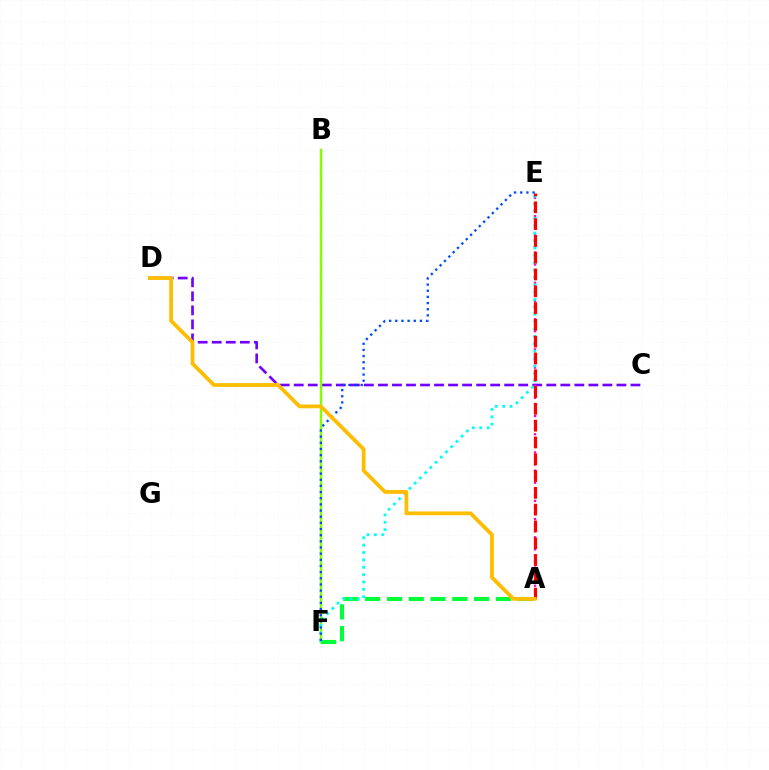{('C', 'D'): [{'color': '#7200ff', 'line_style': 'dashed', 'thickness': 1.91}], ('B', 'F'): [{'color': '#84ff00', 'line_style': 'solid', 'thickness': 1.77}], ('A', 'F'): [{'color': '#00ff39', 'line_style': 'dashed', 'thickness': 2.96}], ('A', 'E'): [{'color': '#ff00cf', 'line_style': 'dotted', 'thickness': 1.65}, {'color': '#ff0000', 'line_style': 'dashed', 'thickness': 2.28}], ('E', 'F'): [{'color': '#00fff6', 'line_style': 'dotted', 'thickness': 2.0}, {'color': '#004bff', 'line_style': 'dotted', 'thickness': 1.67}], ('A', 'D'): [{'color': '#ffbd00', 'line_style': 'solid', 'thickness': 2.72}]}